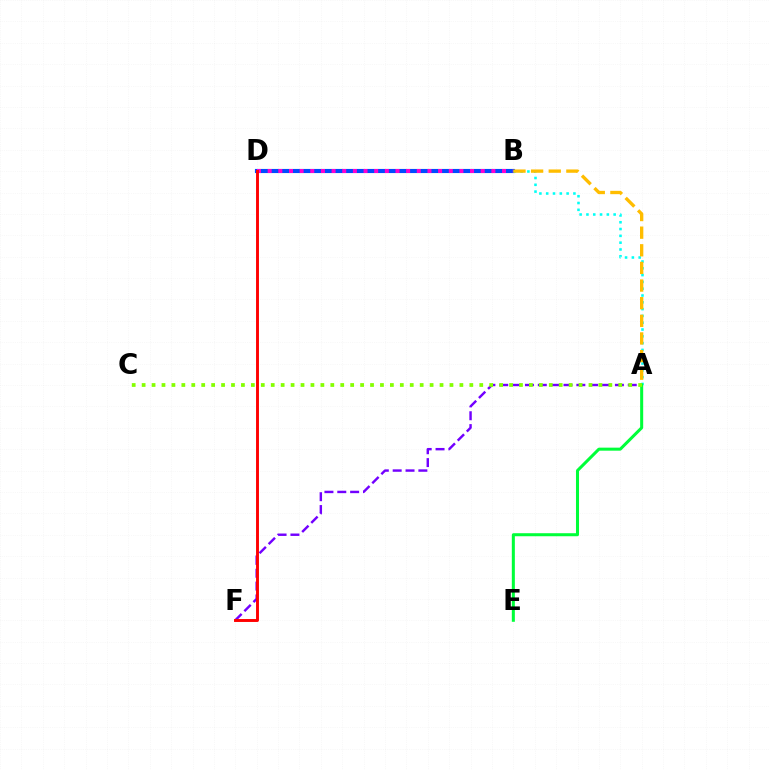{('B', 'D'): [{'color': '#004bff', 'line_style': 'solid', 'thickness': 2.97}, {'color': '#ff00cf', 'line_style': 'dotted', 'thickness': 2.89}], ('A', 'B'): [{'color': '#00fff6', 'line_style': 'dotted', 'thickness': 1.85}, {'color': '#ffbd00', 'line_style': 'dashed', 'thickness': 2.4}], ('A', 'E'): [{'color': '#00ff39', 'line_style': 'solid', 'thickness': 2.18}], ('A', 'F'): [{'color': '#7200ff', 'line_style': 'dashed', 'thickness': 1.75}], ('A', 'C'): [{'color': '#84ff00', 'line_style': 'dotted', 'thickness': 2.7}], ('D', 'F'): [{'color': '#ff0000', 'line_style': 'solid', 'thickness': 2.1}]}